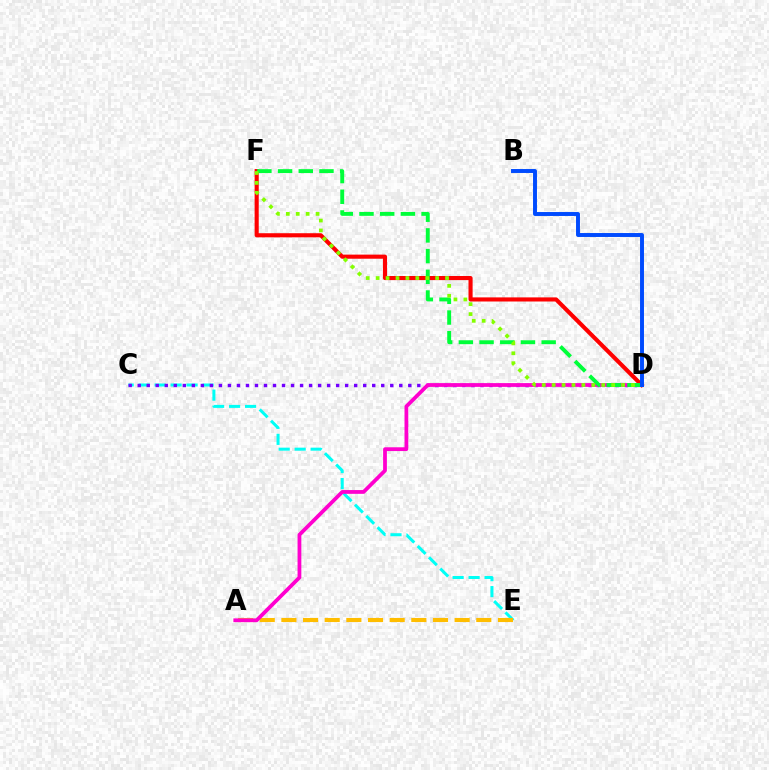{('C', 'E'): [{'color': '#00fff6', 'line_style': 'dashed', 'thickness': 2.17}], ('A', 'E'): [{'color': '#ffbd00', 'line_style': 'dashed', 'thickness': 2.94}], ('C', 'D'): [{'color': '#7200ff', 'line_style': 'dotted', 'thickness': 2.45}], ('D', 'F'): [{'color': '#ff0000', 'line_style': 'solid', 'thickness': 2.96}, {'color': '#00ff39', 'line_style': 'dashed', 'thickness': 2.81}, {'color': '#84ff00', 'line_style': 'dotted', 'thickness': 2.69}], ('A', 'D'): [{'color': '#ff00cf', 'line_style': 'solid', 'thickness': 2.72}], ('B', 'D'): [{'color': '#004bff', 'line_style': 'solid', 'thickness': 2.83}]}